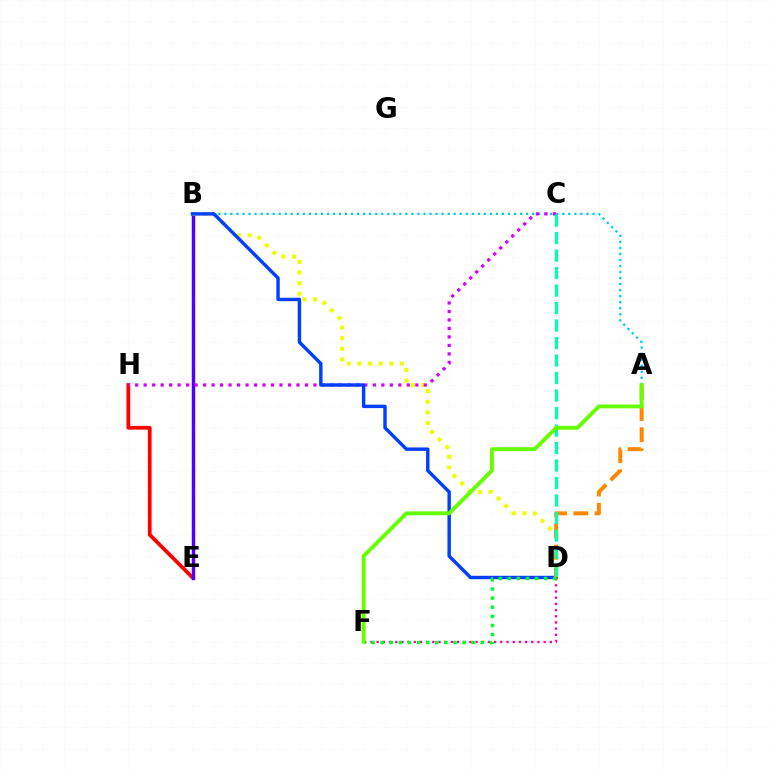{('E', 'H'): [{'color': '#ff0000', 'line_style': 'solid', 'thickness': 2.71}], ('A', 'B'): [{'color': '#00c7ff', 'line_style': 'dotted', 'thickness': 1.64}], ('B', 'E'): [{'color': '#4f00ff', 'line_style': 'solid', 'thickness': 2.48}], ('B', 'D'): [{'color': '#eeff00', 'line_style': 'dotted', 'thickness': 2.89}, {'color': '#003fff', 'line_style': 'solid', 'thickness': 2.46}], ('C', 'H'): [{'color': '#d600ff', 'line_style': 'dotted', 'thickness': 2.31}], ('D', 'F'): [{'color': '#ff00a0', 'line_style': 'dotted', 'thickness': 1.68}, {'color': '#00ff27', 'line_style': 'dotted', 'thickness': 2.47}], ('A', 'D'): [{'color': '#ff8800', 'line_style': 'dashed', 'thickness': 2.87}], ('C', 'D'): [{'color': '#00ffaf', 'line_style': 'dashed', 'thickness': 2.38}], ('A', 'F'): [{'color': '#66ff00', 'line_style': 'solid', 'thickness': 2.81}]}